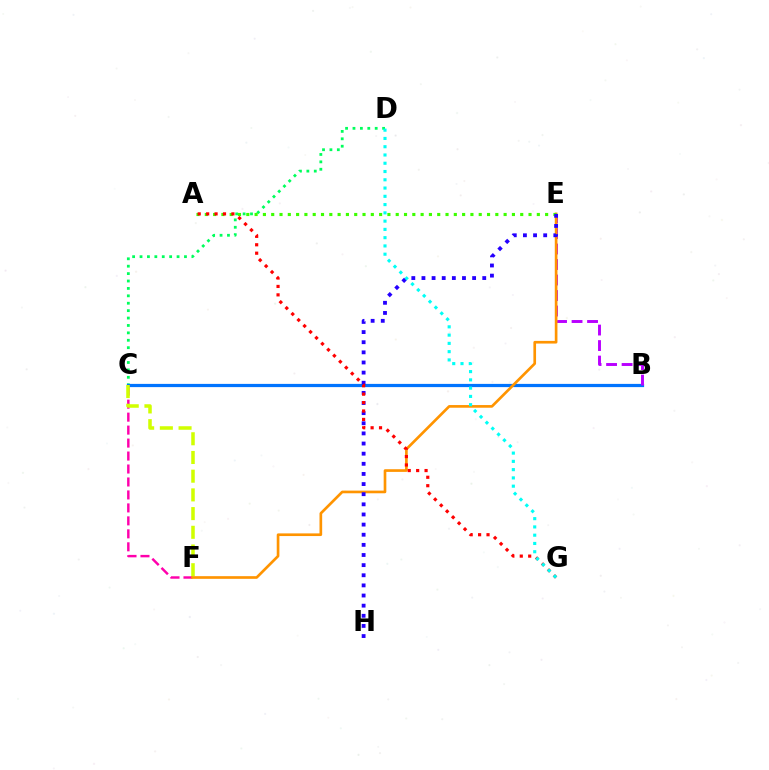{('C', 'F'): [{'color': '#ff00ac', 'line_style': 'dashed', 'thickness': 1.76}, {'color': '#d1ff00', 'line_style': 'dashed', 'thickness': 2.54}], ('C', 'D'): [{'color': '#00ff5c', 'line_style': 'dotted', 'thickness': 2.01}], ('B', 'C'): [{'color': '#0074ff', 'line_style': 'solid', 'thickness': 2.32}], ('B', 'E'): [{'color': '#b900ff', 'line_style': 'dashed', 'thickness': 2.11}], ('E', 'F'): [{'color': '#ff9400', 'line_style': 'solid', 'thickness': 1.92}], ('A', 'E'): [{'color': '#3dff00', 'line_style': 'dotted', 'thickness': 2.26}], ('E', 'H'): [{'color': '#2500ff', 'line_style': 'dotted', 'thickness': 2.75}], ('A', 'G'): [{'color': '#ff0000', 'line_style': 'dotted', 'thickness': 2.29}], ('D', 'G'): [{'color': '#00fff6', 'line_style': 'dotted', 'thickness': 2.25}]}